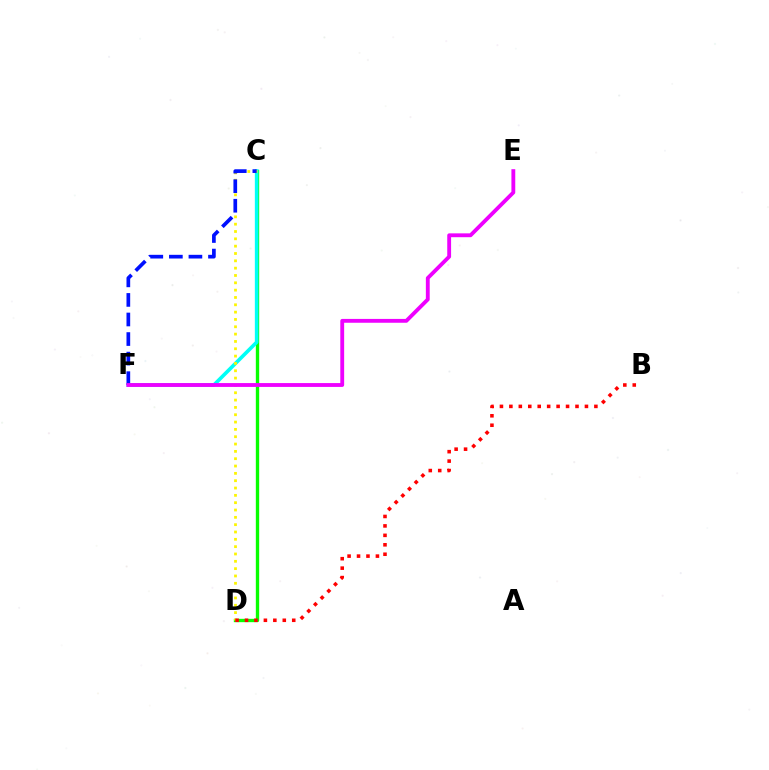{('C', 'D'): [{'color': '#08ff00', 'line_style': 'solid', 'thickness': 2.41}, {'color': '#fcf500', 'line_style': 'dotted', 'thickness': 1.99}], ('C', 'F'): [{'color': '#00fff6', 'line_style': 'solid', 'thickness': 2.62}, {'color': '#0010ff', 'line_style': 'dashed', 'thickness': 2.66}], ('B', 'D'): [{'color': '#ff0000', 'line_style': 'dotted', 'thickness': 2.57}], ('E', 'F'): [{'color': '#ee00ff', 'line_style': 'solid', 'thickness': 2.77}]}